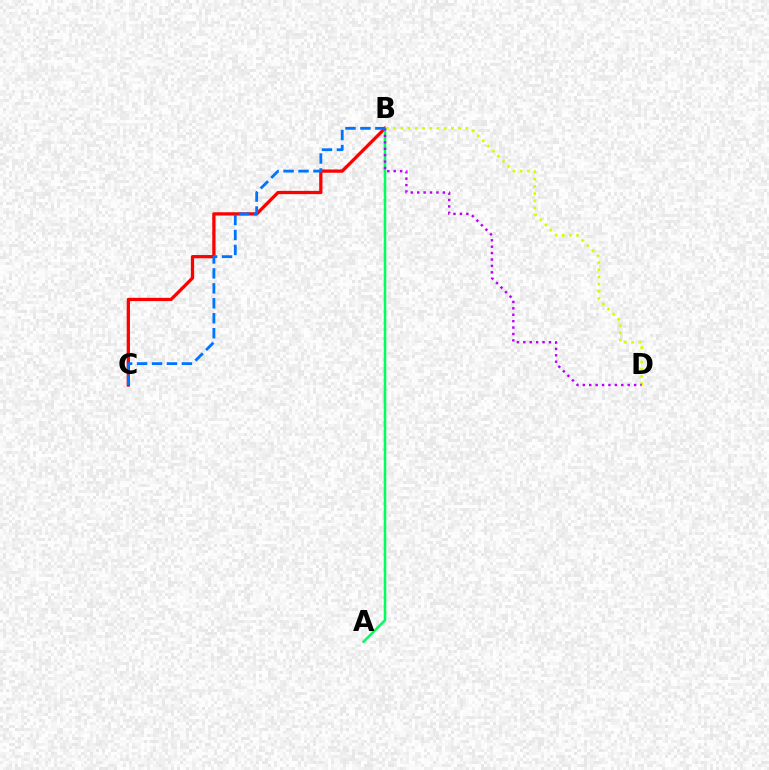{('B', 'C'): [{'color': '#ff0000', 'line_style': 'solid', 'thickness': 2.36}, {'color': '#0074ff', 'line_style': 'dashed', 'thickness': 2.03}], ('A', 'B'): [{'color': '#00ff5c', 'line_style': 'solid', 'thickness': 1.84}], ('B', 'D'): [{'color': '#d1ff00', 'line_style': 'dotted', 'thickness': 1.96}, {'color': '#b900ff', 'line_style': 'dotted', 'thickness': 1.74}]}